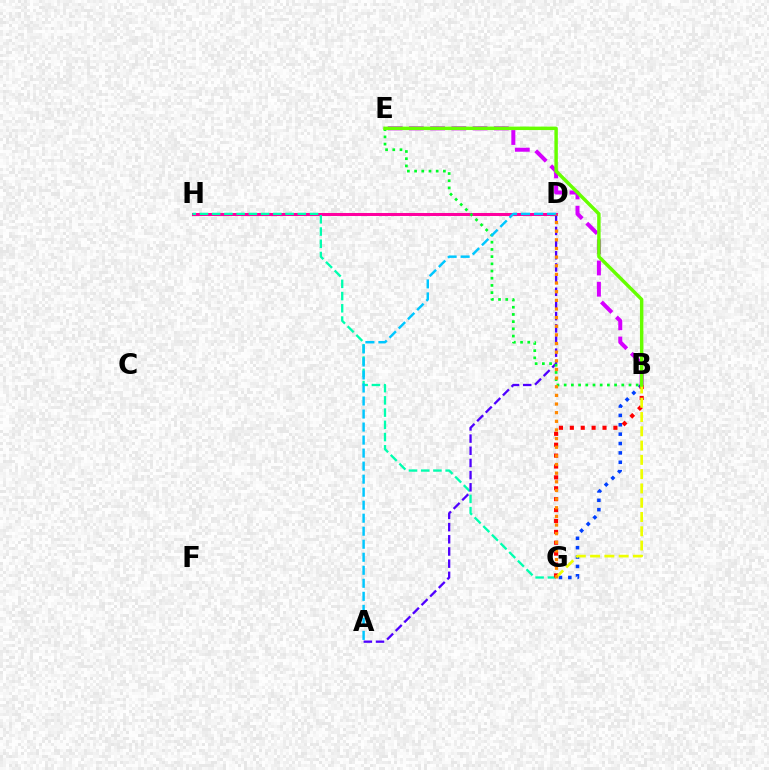{('D', 'H'): [{'color': '#ff00a0', 'line_style': 'solid', 'thickness': 2.18}], ('B', 'G'): [{'color': '#003fff', 'line_style': 'dotted', 'thickness': 2.55}, {'color': '#ff0000', 'line_style': 'dotted', 'thickness': 2.96}, {'color': '#eeff00', 'line_style': 'dashed', 'thickness': 1.94}], ('G', 'H'): [{'color': '#00ffaf', 'line_style': 'dashed', 'thickness': 1.66}], ('A', 'D'): [{'color': '#4f00ff', 'line_style': 'dashed', 'thickness': 1.65}, {'color': '#00c7ff', 'line_style': 'dashed', 'thickness': 1.77}], ('B', 'E'): [{'color': '#d600ff', 'line_style': 'dashed', 'thickness': 2.88}, {'color': '#00ff27', 'line_style': 'dotted', 'thickness': 1.96}, {'color': '#66ff00', 'line_style': 'solid', 'thickness': 2.48}], ('D', 'G'): [{'color': '#ff8800', 'line_style': 'dotted', 'thickness': 2.35}]}